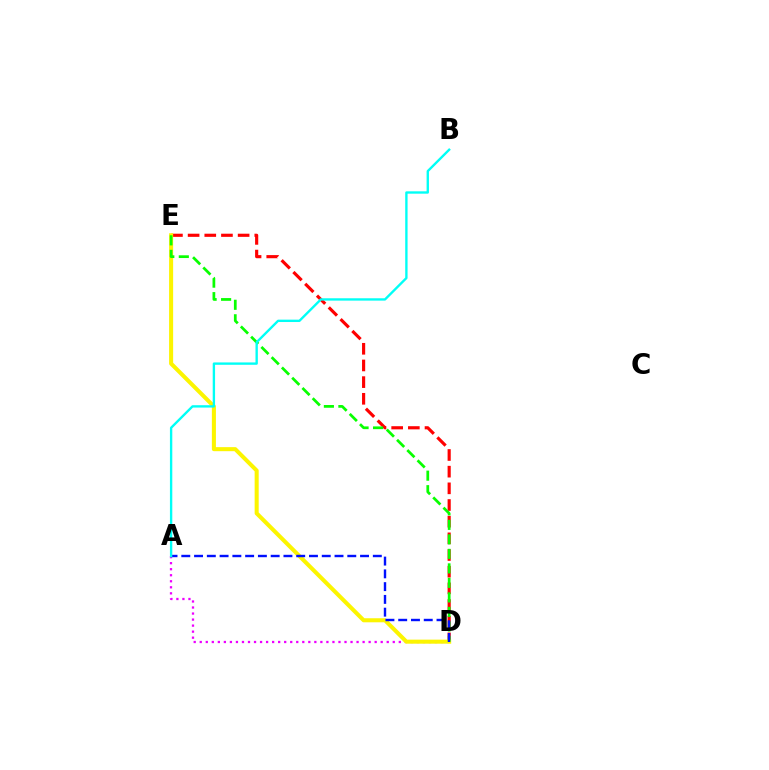{('D', 'E'): [{'color': '#ff0000', 'line_style': 'dashed', 'thickness': 2.26}, {'color': '#fcf500', 'line_style': 'solid', 'thickness': 2.91}, {'color': '#08ff00', 'line_style': 'dashed', 'thickness': 1.97}], ('A', 'D'): [{'color': '#ee00ff', 'line_style': 'dotted', 'thickness': 1.64}, {'color': '#0010ff', 'line_style': 'dashed', 'thickness': 1.73}], ('A', 'B'): [{'color': '#00fff6', 'line_style': 'solid', 'thickness': 1.7}]}